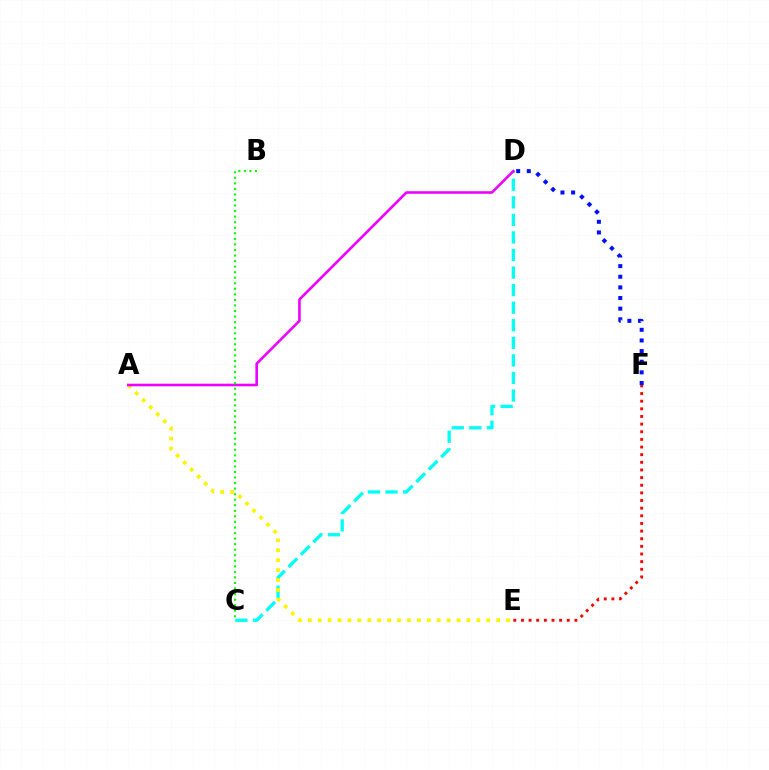{('D', 'F'): [{'color': '#0010ff', 'line_style': 'dotted', 'thickness': 2.89}], ('C', 'D'): [{'color': '#00fff6', 'line_style': 'dashed', 'thickness': 2.39}], ('A', 'E'): [{'color': '#fcf500', 'line_style': 'dotted', 'thickness': 2.69}], ('A', 'D'): [{'color': '#ee00ff', 'line_style': 'solid', 'thickness': 1.87}], ('E', 'F'): [{'color': '#ff0000', 'line_style': 'dotted', 'thickness': 2.08}], ('B', 'C'): [{'color': '#08ff00', 'line_style': 'dotted', 'thickness': 1.51}]}